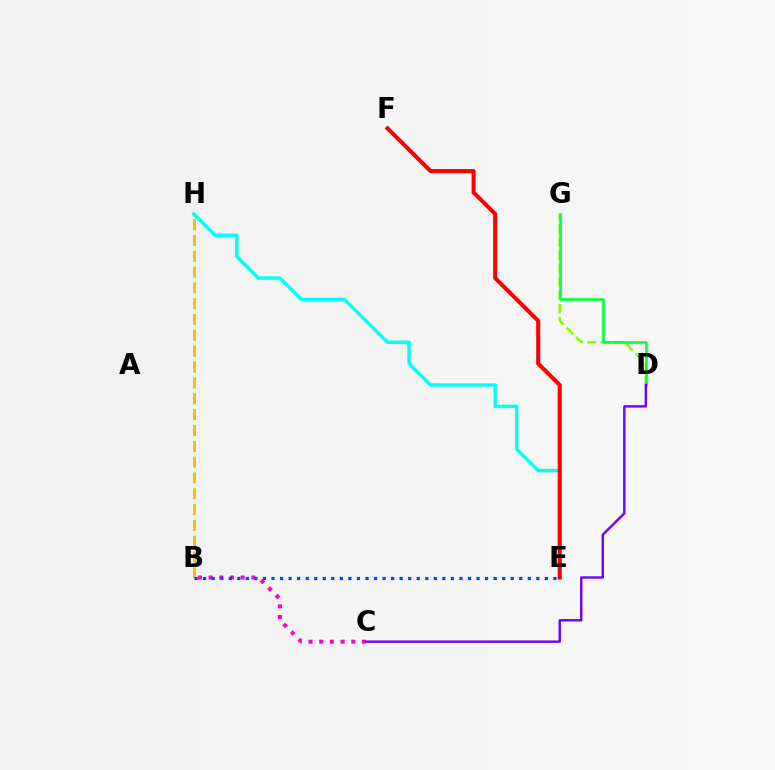{('E', 'H'): [{'color': '#00fff6', 'line_style': 'solid', 'thickness': 2.45}], ('B', 'C'): [{'color': '#ff00cf', 'line_style': 'dotted', 'thickness': 2.9}], ('B', 'H'): [{'color': '#ffbd00', 'line_style': 'dashed', 'thickness': 2.15}], ('D', 'G'): [{'color': '#84ff00', 'line_style': 'dashed', 'thickness': 1.8}, {'color': '#00ff39', 'line_style': 'solid', 'thickness': 1.86}], ('E', 'F'): [{'color': '#ff0000', 'line_style': 'solid', 'thickness': 2.92}], ('B', 'E'): [{'color': '#004bff', 'line_style': 'dotted', 'thickness': 2.32}], ('C', 'D'): [{'color': '#7200ff', 'line_style': 'solid', 'thickness': 1.74}]}